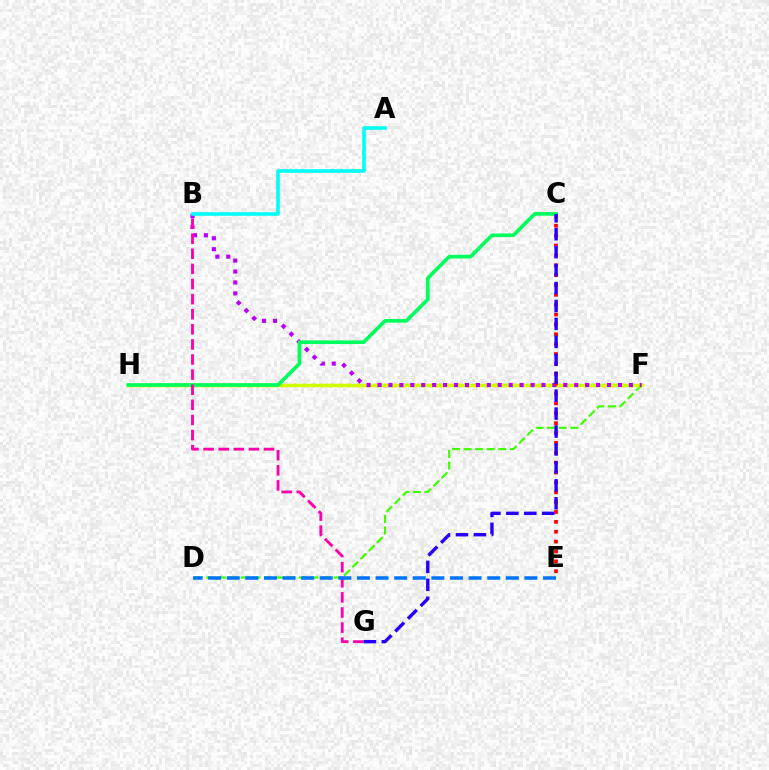{('F', 'H'): [{'color': '#ff9400', 'line_style': 'dotted', 'thickness': 2.47}, {'color': '#d1ff00', 'line_style': 'solid', 'thickness': 2.48}], ('D', 'F'): [{'color': '#3dff00', 'line_style': 'dashed', 'thickness': 1.57}], ('B', 'F'): [{'color': '#b900ff', 'line_style': 'dotted', 'thickness': 2.97}], ('C', 'E'): [{'color': '#ff0000', 'line_style': 'dotted', 'thickness': 2.68}], ('C', 'H'): [{'color': '#00ff5c', 'line_style': 'solid', 'thickness': 2.63}], ('B', 'G'): [{'color': '#ff00ac', 'line_style': 'dashed', 'thickness': 2.05}], ('D', 'E'): [{'color': '#0074ff', 'line_style': 'dashed', 'thickness': 2.53}], ('A', 'B'): [{'color': '#00fff6', 'line_style': 'solid', 'thickness': 2.59}], ('C', 'G'): [{'color': '#2500ff', 'line_style': 'dashed', 'thickness': 2.44}]}